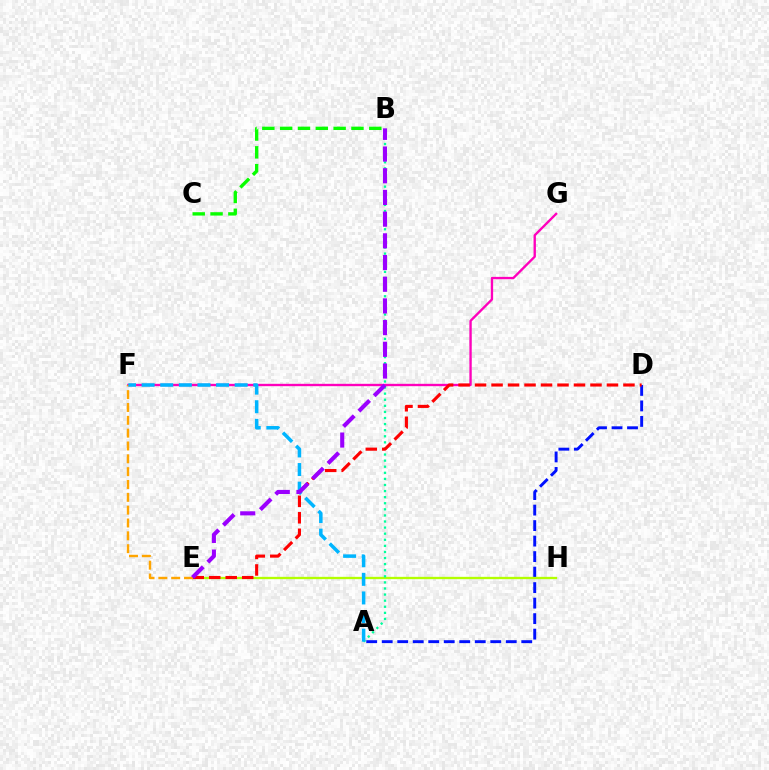{('A', 'D'): [{'color': '#0010ff', 'line_style': 'dashed', 'thickness': 2.11}], ('F', 'G'): [{'color': '#ff00bd', 'line_style': 'solid', 'thickness': 1.7}], ('E', 'H'): [{'color': '#b3ff00', 'line_style': 'solid', 'thickness': 1.67}], ('A', 'B'): [{'color': '#00ff9d', 'line_style': 'dotted', 'thickness': 1.65}], ('D', 'E'): [{'color': '#ff0000', 'line_style': 'dashed', 'thickness': 2.24}], ('E', 'F'): [{'color': '#ffa500', 'line_style': 'dashed', 'thickness': 1.74}], ('B', 'C'): [{'color': '#08ff00', 'line_style': 'dashed', 'thickness': 2.42}], ('A', 'F'): [{'color': '#00b5ff', 'line_style': 'dashed', 'thickness': 2.53}], ('B', 'E'): [{'color': '#9b00ff', 'line_style': 'dashed', 'thickness': 2.95}]}